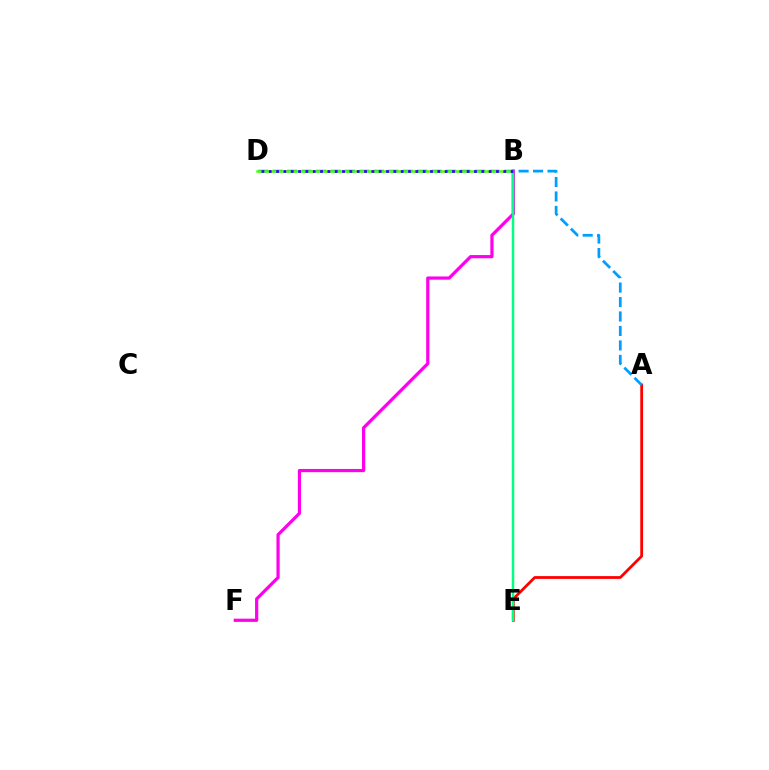{('A', 'E'): [{'color': '#ff0000', 'line_style': 'solid', 'thickness': 2.0}], ('A', 'D'): [{'color': '#009eff', 'line_style': 'dashed', 'thickness': 1.97}], ('B', 'D'): [{'color': '#4fff00', 'line_style': 'solid', 'thickness': 1.81}, {'color': '#3700ff', 'line_style': 'dotted', 'thickness': 1.99}], ('B', 'E'): [{'color': '#ffd500', 'line_style': 'dashed', 'thickness': 1.53}, {'color': '#00ff86', 'line_style': 'solid', 'thickness': 1.77}], ('B', 'F'): [{'color': '#ff00ed', 'line_style': 'solid', 'thickness': 2.31}]}